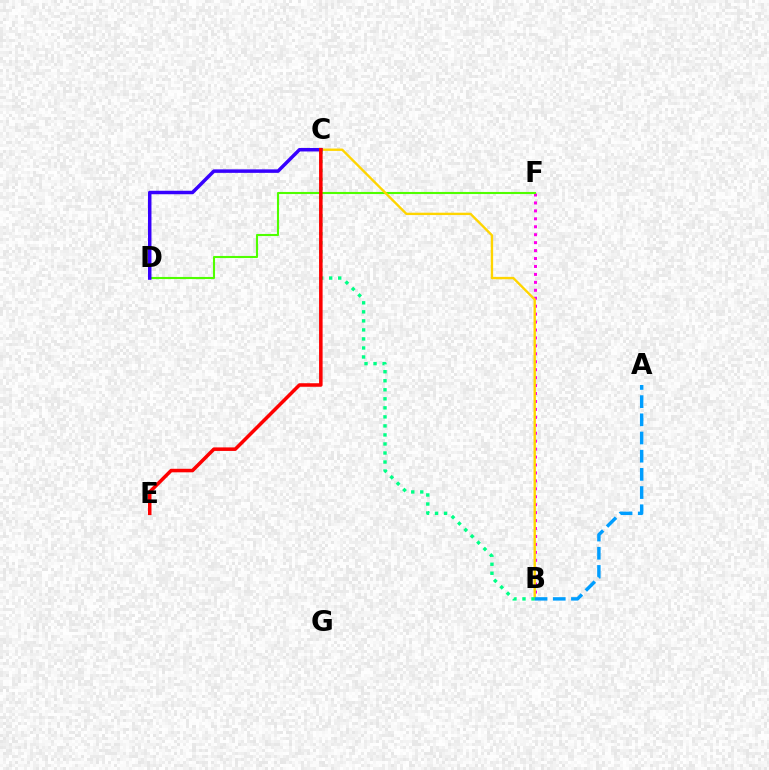{('B', 'F'): [{'color': '#ff00ed', 'line_style': 'dotted', 'thickness': 2.16}], ('D', 'F'): [{'color': '#4fff00', 'line_style': 'solid', 'thickness': 1.51}], ('B', 'C'): [{'color': '#ffd500', 'line_style': 'solid', 'thickness': 1.71}, {'color': '#00ff86', 'line_style': 'dotted', 'thickness': 2.45}], ('C', 'D'): [{'color': '#3700ff', 'line_style': 'solid', 'thickness': 2.51}], ('C', 'E'): [{'color': '#ff0000', 'line_style': 'solid', 'thickness': 2.54}], ('A', 'B'): [{'color': '#009eff', 'line_style': 'dashed', 'thickness': 2.47}]}